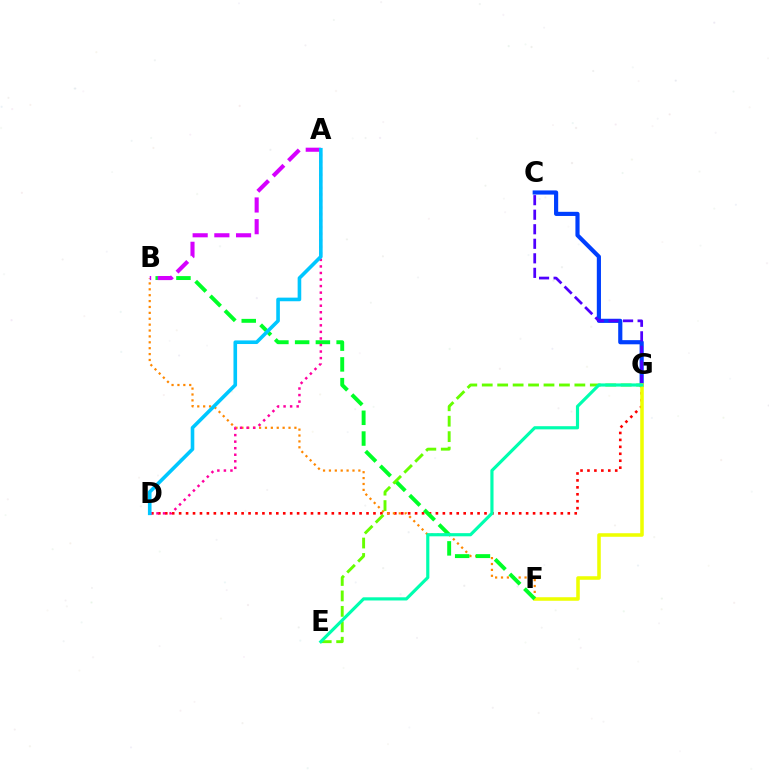{('C', 'G'): [{'color': '#003fff', 'line_style': 'solid', 'thickness': 2.99}, {'color': '#4f00ff', 'line_style': 'dashed', 'thickness': 1.97}], ('D', 'G'): [{'color': '#ff0000', 'line_style': 'dotted', 'thickness': 1.89}], ('B', 'F'): [{'color': '#ff8800', 'line_style': 'dotted', 'thickness': 1.6}, {'color': '#00ff27', 'line_style': 'dashed', 'thickness': 2.82}], ('F', 'G'): [{'color': '#eeff00', 'line_style': 'solid', 'thickness': 2.55}], ('A', 'D'): [{'color': '#ff00a0', 'line_style': 'dotted', 'thickness': 1.78}, {'color': '#00c7ff', 'line_style': 'solid', 'thickness': 2.6}], ('E', 'G'): [{'color': '#66ff00', 'line_style': 'dashed', 'thickness': 2.1}, {'color': '#00ffaf', 'line_style': 'solid', 'thickness': 2.28}], ('A', 'B'): [{'color': '#d600ff', 'line_style': 'dashed', 'thickness': 2.95}]}